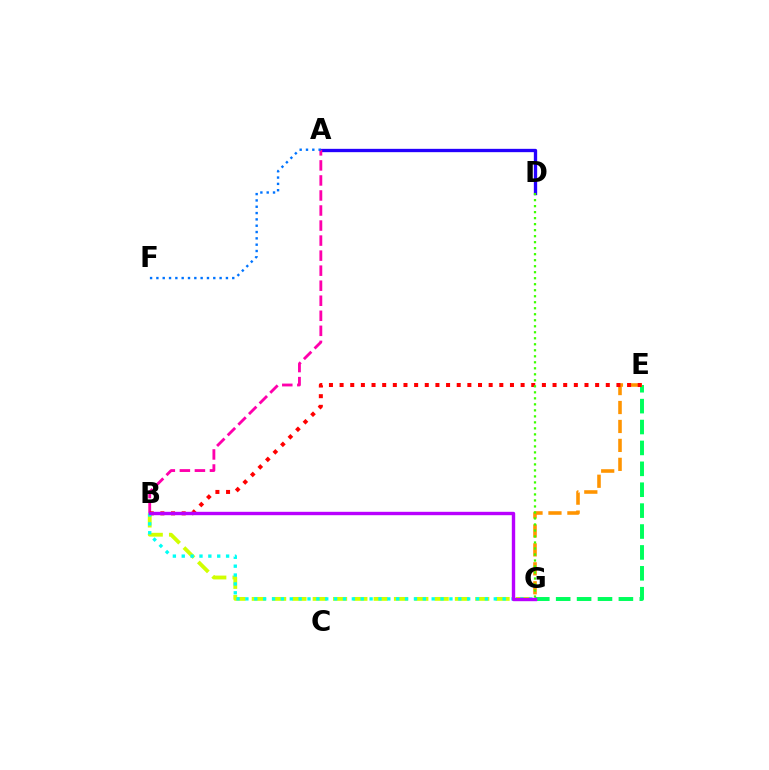{('A', 'D'): [{'color': '#2500ff', 'line_style': 'solid', 'thickness': 2.4}], ('B', 'G'): [{'color': '#d1ff00', 'line_style': 'dashed', 'thickness': 2.76}, {'color': '#00fff6', 'line_style': 'dotted', 'thickness': 2.41}, {'color': '#b900ff', 'line_style': 'solid', 'thickness': 2.43}], ('A', 'B'): [{'color': '#ff00ac', 'line_style': 'dashed', 'thickness': 2.04}], ('A', 'F'): [{'color': '#0074ff', 'line_style': 'dotted', 'thickness': 1.72}], ('E', 'G'): [{'color': '#00ff5c', 'line_style': 'dashed', 'thickness': 2.84}, {'color': '#ff9400', 'line_style': 'dashed', 'thickness': 2.57}], ('B', 'E'): [{'color': '#ff0000', 'line_style': 'dotted', 'thickness': 2.89}], ('D', 'G'): [{'color': '#3dff00', 'line_style': 'dotted', 'thickness': 1.63}]}